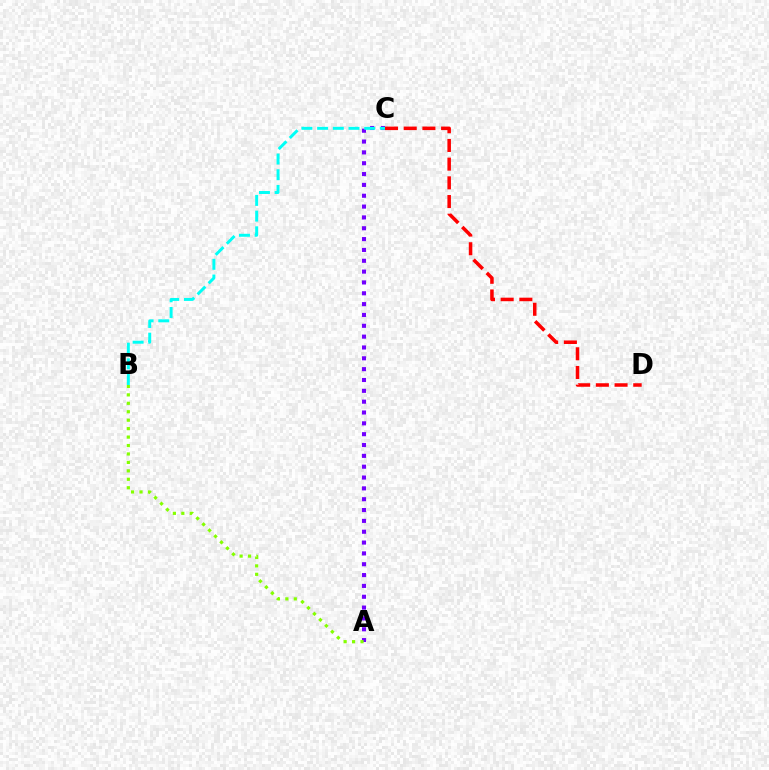{('A', 'C'): [{'color': '#7200ff', 'line_style': 'dotted', 'thickness': 2.94}], ('B', 'C'): [{'color': '#00fff6', 'line_style': 'dashed', 'thickness': 2.13}], ('C', 'D'): [{'color': '#ff0000', 'line_style': 'dashed', 'thickness': 2.54}], ('A', 'B'): [{'color': '#84ff00', 'line_style': 'dotted', 'thickness': 2.29}]}